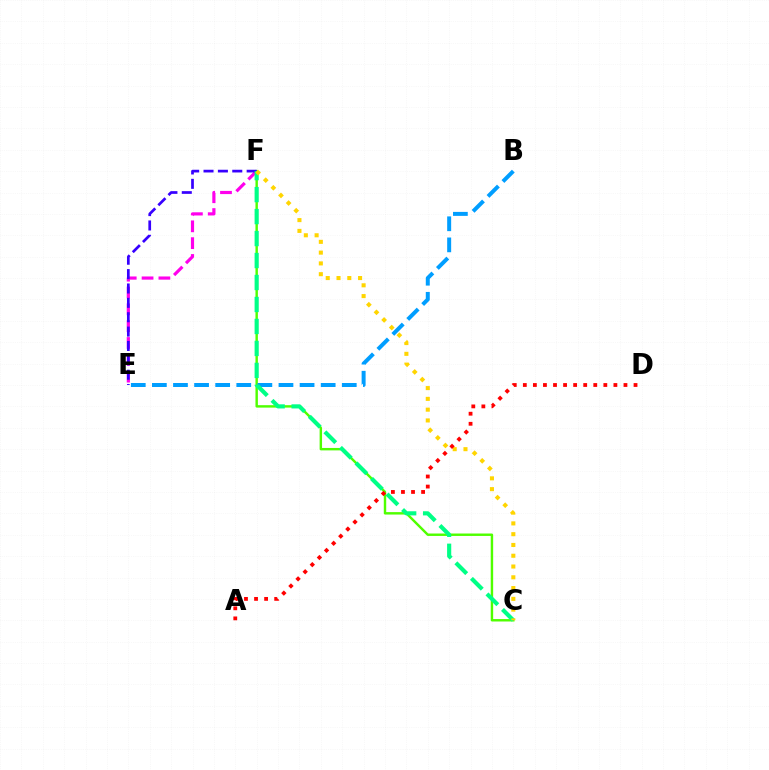{('E', 'F'): [{'color': '#ff00ed', 'line_style': 'dashed', 'thickness': 2.29}, {'color': '#3700ff', 'line_style': 'dashed', 'thickness': 1.95}], ('C', 'F'): [{'color': '#4fff00', 'line_style': 'solid', 'thickness': 1.75}, {'color': '#00ff86', 'line_style': 'dashed', 'thickness': 2.99}, {'color': '#ffd500', 'line_style': 'dotted', 'thickness': 2.93}], ('B', 'E'): [{'color': '#009eff', 'line_style': 'dashed', 'thickness': 2.87}], ('A', 'D'): [{'color': '#ff0000', 'line_style': 'dotted', 'thickness': 2.73}]}